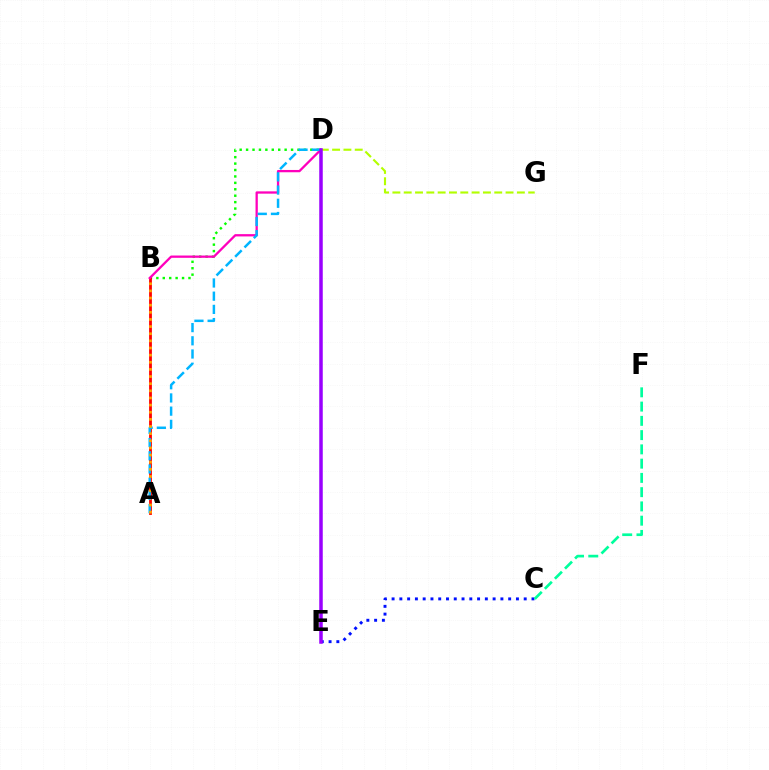{('B', 'D'): [{'color': '#08ff00', 'line_style': 'dotted', 'thickness': 1.75}, {'color': '#ff00bd', 'line_style': 'solid', 'thickness': 1.65}], ('A', 'B'): [{'color': '#ff0000', 'line_style': 'solid', 'thickness': 2.02}, {'color': '#ffa500', 'line_style': 'dotted', 'thickness': 1.94}], ('C', 'E'): [{'color': '#0010ff', 'line_style': 'dotted', 'thickness': 2.11}], ('D', 'G'): [{'color': '#b3ff00', 'line_style': 'dashed', 'thickness': 1.54}], ('C', 'F'): [{'color': '#00ff9d', 'line_style': 'dashed', 'thickness': 1.94}], ('A', 'D'): [{'color': '#00b5ff', 'line_style': 'dashed', 'thickness': 1.79}], ('D', 'E'): [{'color': '#9b00ff', 'line_style': 'solid', 'thickness': 2.52}]}